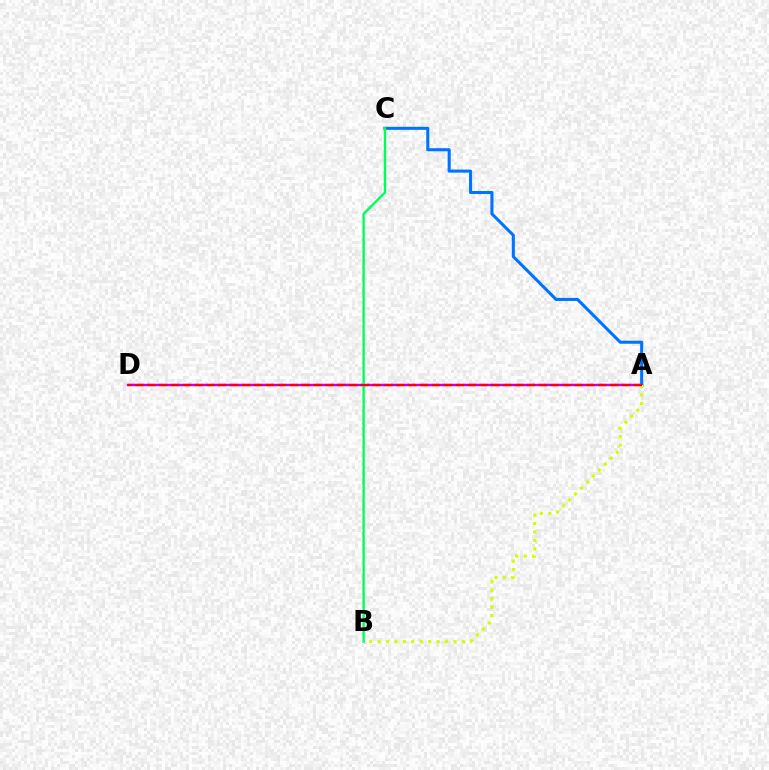{('A', 'D'): [{'color': '#b900ff', 'line_style': 'solid', 'thickness': 1.76}, {'color': '#ff0000', 'line_style': 'dashed', 'thickness': 1.61}], ('A', 'C'): [{'color': '#0074ff', 'line_style': 'solid', 'thickness': 2.2}], ('A', 'B'): [{'color': '#d1ff00', 'line_style': 'dotted', 'thickness': 2.29}], ('B', 'C'): [{'color': '#00ff5c', 'line_style': 'solid', 'thickness': 1.71}]}